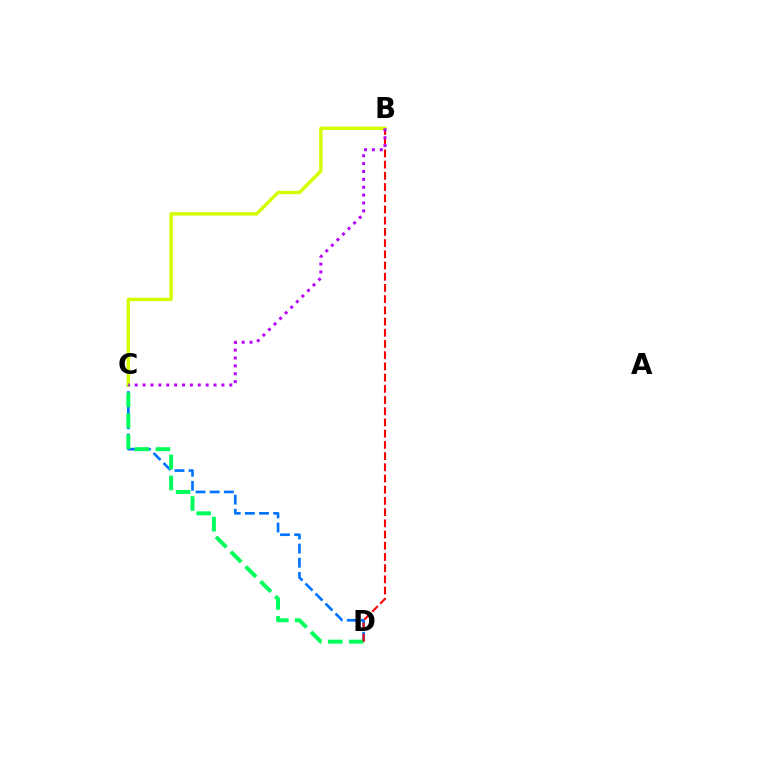{('C', 'D'): [{'color': '#0074ff', 'line_style': 'dashed', 'thickness': 1.92}, {'color': '#00ff5c', 'line_style': 'dashed', 'thickness': 2.85}], ('B', 'D'): [{'color': '#ff0000', 'line_style': 'dashed', 'thickness': 1.52}], ('B', 'C'): [{'color': '#d1ff00', 'line_style': 'solid', 'thickness': 2.45}, {'color': '#b900ff', 'line_style': 'dotted', 'thickness': 2.14}]}